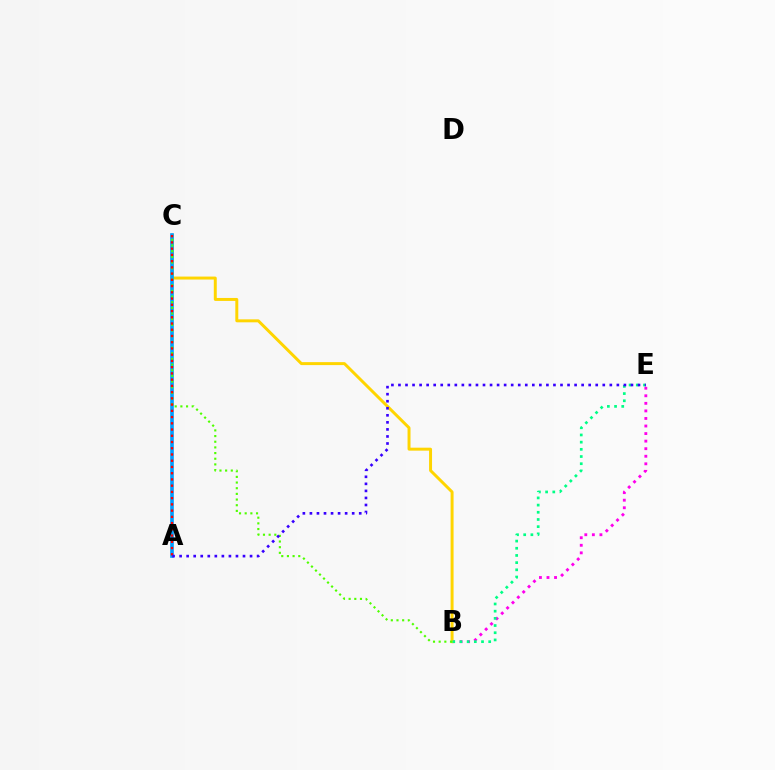{('B', 'E'): [{'color': '#ff00ed', 'line_style': 'dotted', 'thickness': 2.05}, {'color': '#00ff86', 'line_style': 'dotted', 'thickness': 1.95}], ('B', 'C'): [{'color': '#ffd500', 'line_style': 'solid', 'thickness': 2.14}, {'color': '#4fff00', 'line_style': 'dotted', 'thickness': 1.54}], ('A', 'C'): [{'color': '#009eff', 'line_style': 'solid', 'thickness': 2.62}, {'color': '#ff0000', 'line_style': 'dotted', 'thickness': 1.69}], ('A', 'E'): [{'color': '#3700ff', 'line_style': 'dotted', 'thickness': 1.91}]}